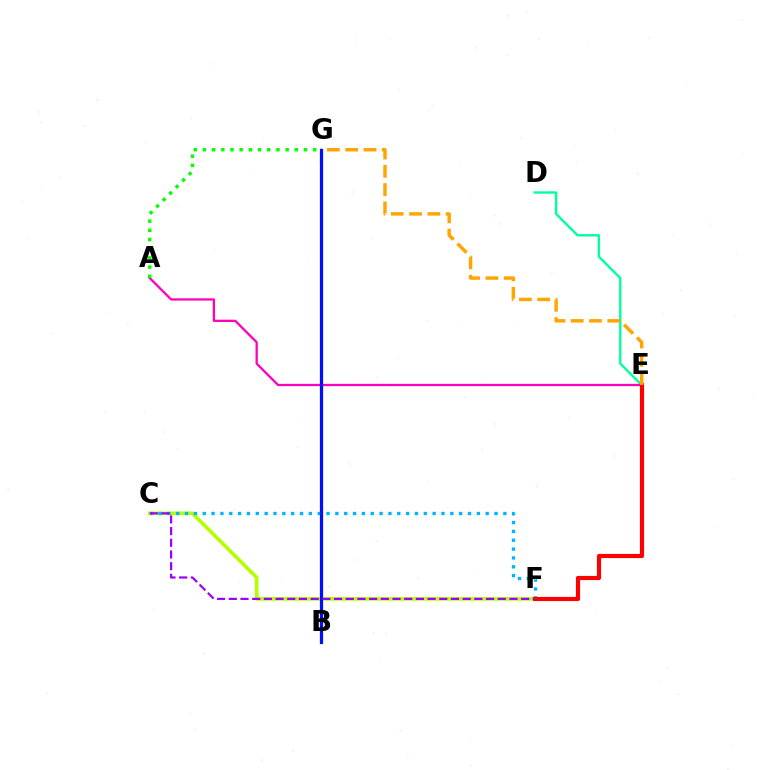{('D', 'E'): [{'color': '#00ff9d', 'line_style': 'solid', 'thickness': 1.69}], ('C', 'F'): [{'color': '#b3ff00', 'line_style': 'solid', 'thickness': 2.63}, {'color': '#00b5ff', 'line_style': 'dotted', 'thickness': 2.4}, {'color': '#9b00ff', 'line_style': 'dashed', 'thickness': 1.59}], ('A', 'E'): [{'color': '#ff00bd', 'line_style': 'solid', 'thickness': 1.64}], ('E', 'F'): [{'color': '#ff0000', 'line_style': 'solid', 'thickness': 2.99}], ('E', 'G'): [{'color': '#ffa500', 'line_style': 'dashed', 'thickness': 2.48}], ('B', 'G'): [{'color': '#0010ff', 'line_style': 'solid', 'thickness': 2.32}], ('A', 'G'): [{'color': '#08ff00', 'line_style': 'dotted', 'thickness': 2.5}]}